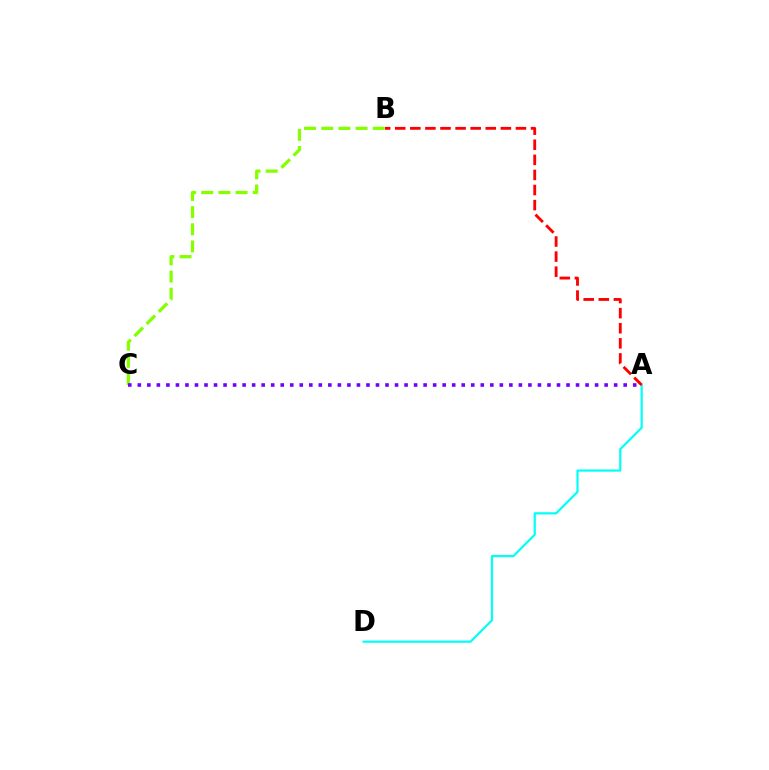{('B', 'C'): [{'color': '#84ff00', 'line_style': 'dashed', 'thickness': 2.33}], ('A', 'C'): [{'color': '#7200ff', 'line_style': 'dotted', 'thickness': 2.59}], ('A', 'D'): [{'color': '#00fff6', 'line_style': 'solid', 'thickness': 1.58}], ('A', 'B'): [{'color': '#ff0000', 'line_style': 'dashed', 'thickness': 2.05}]}